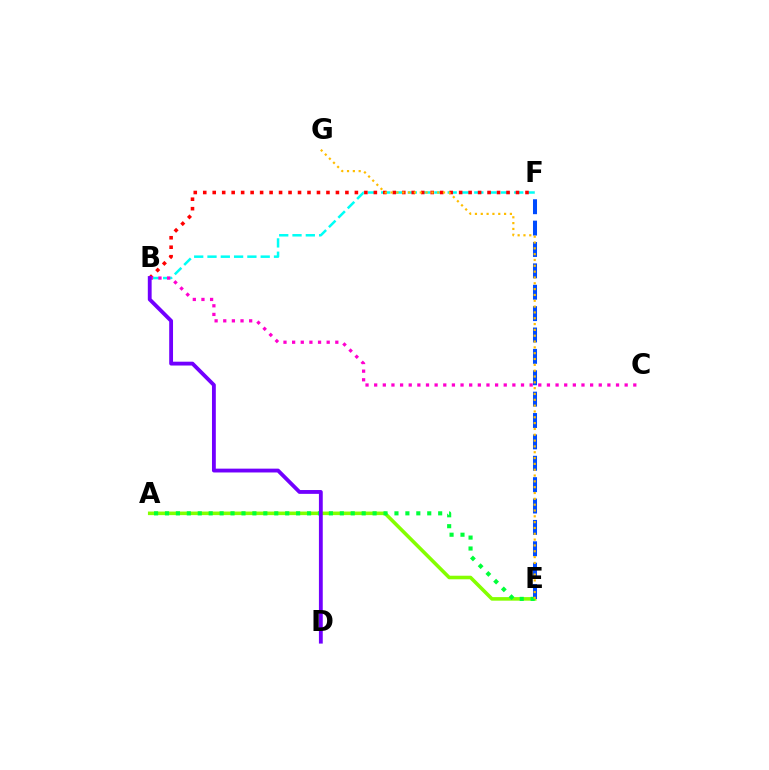{('A', 'E'): [{'color': '#84ff00', 'line_style': 'solid', 'thickness': 2.57}, {'color': '#00ff39', 'line_style': 'dotted', 'thickness': 2.97}], ('E', 'F'): [{'color': '#004bff', 'line_style': 'dashed', 'thickness': 2.9}], ('B', 'F'): [{'color': '#00fff6', 'line_style': 'dashed', 'thickness': 1.81}, {'color': '#ff0000', 'line_style': 'dotted', 'thickness': 2.58}], ('B', 'C'): [{'color': '#ff00cf', 'line_style': 'dotted', 'thickness': 2.35}], ('B', 'D'): [{'color': '#7200ff', 'line_style': 'solid', 'thickness': 2.76}], ('E', 'G'): [{'color': '#ffbd00', 'line_style': 'dotted', 'thickness': 1.58}]}